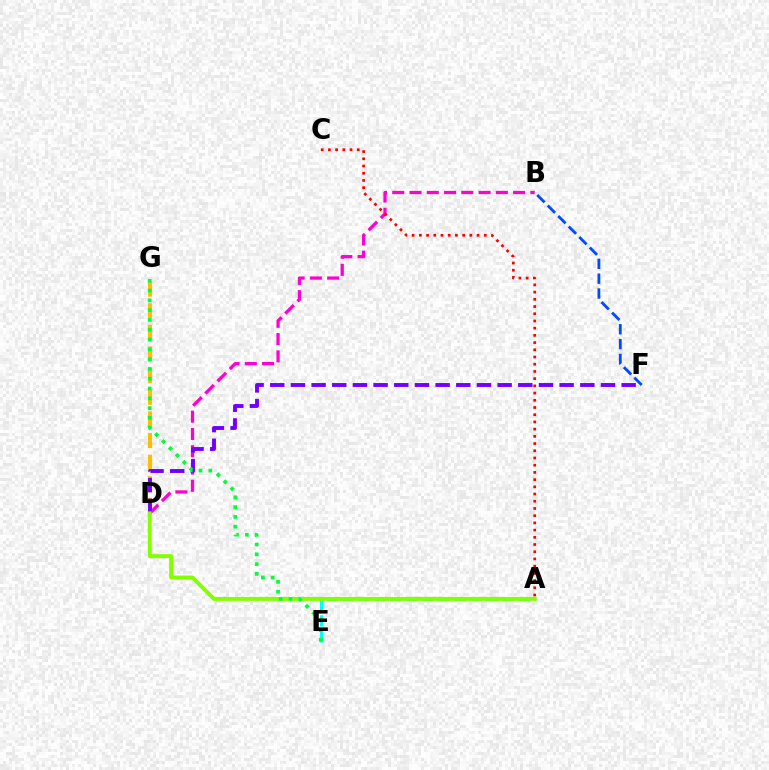{('B', 'D'): [{'color': '#ff00cf', 'line_style': 'dashed', 'thickness': 2.35}], ('A', 'C'): [{'color': '#ff0000', 'line_style': 'dotted', 'thickness': 1.96}], ('D', 'G'): [{'color': '#ffbd00', 'line_style': 'dashed', 'thickness': 2.94}], ('B', 'F'): [{'color': '#004bff', 'line_style': 'dashed', 'thickness': 2.02}], ('A', 'E'): [{'color': '#00fff6', 'line_style': 'dashed', 'thickness': 2.18}], ('D', 'F'): [{'color': '#7200ff', 'line_style': 'dashed', 'thickness': 2.81}], ('A', 'D'): [{'color': '#84ff00', 'line_style': 'solid', 'thickness': 2.81}], ('E', 'G'): [{'color': '#00ff39', 'line_style': 'dotted', 'thickness': 2.66}]}